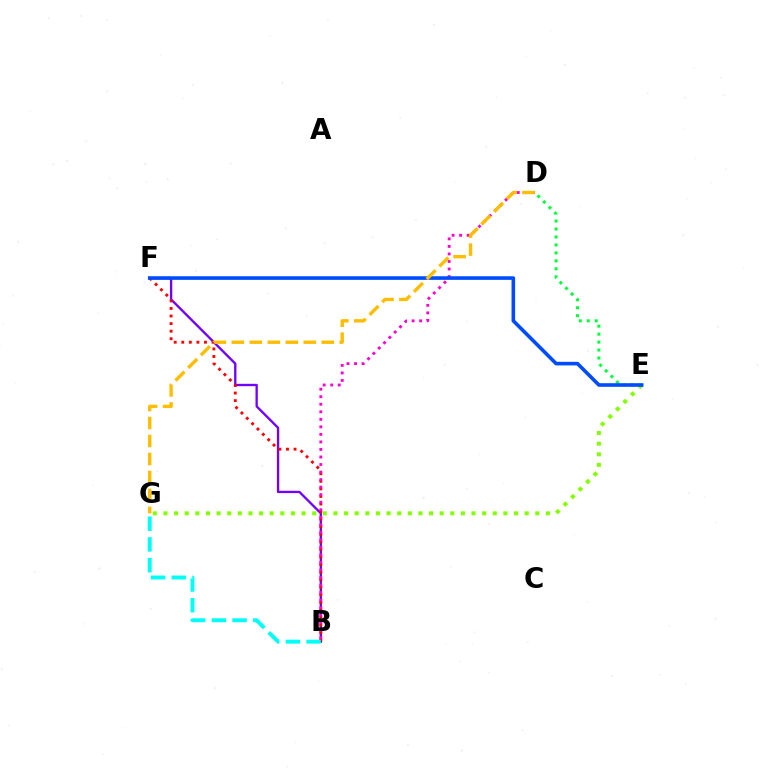{('D', 'E'): [{'color': '#00ff39', 'line_style': 'dotted', 'thickness': 2.16}], ('B', 'F'): [{'color': '#7200ff', 'line_style': 'solid', 'thickness': 1.68}, {'color': '#ff0000', 'line_style': 'dotted', 'thickness': 2.06}], ('E', 'G'): [{'color': '#84ff00', 'line_style': 'dotted', 'thickness': 2.89}], ('B', 'D'): [{'color': '#ff00cf', 'line_style': 'dotted', 'thickness': 2.05}], ('E', 'F'): [{'color': '#004bff', 'line_style': 'solid', 'thickness': 2.59}], ('B', 'G'): [{'color': '#00fff6', 'line_style': 'dashed', 'thickness': 2.81}], ('D', 'G'): [{'color': '#ffbd00', 'line_style': 'dashed', 'thickness': 2.44}]}